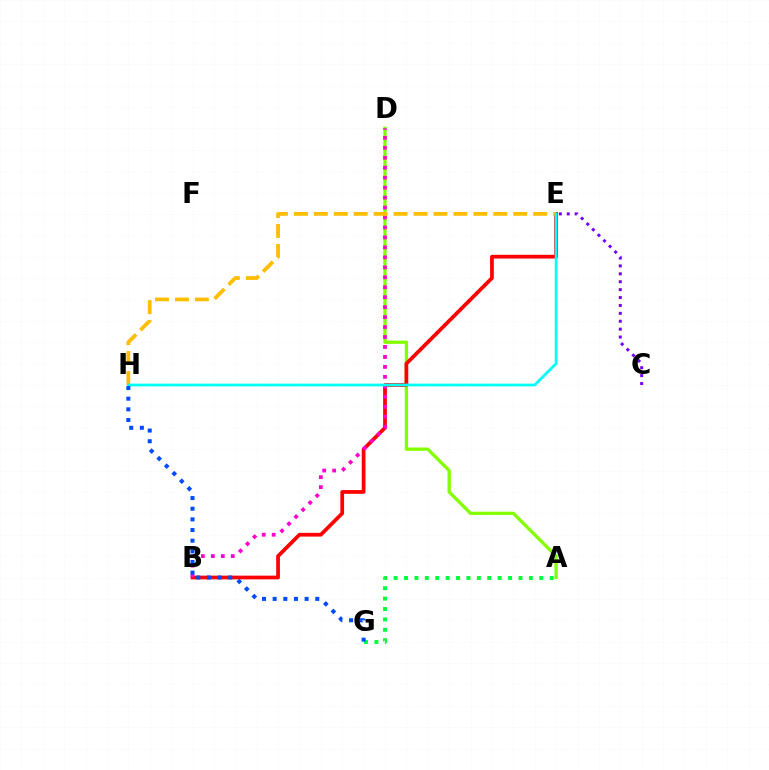{('A', 'D'): [{'color': '#84ff00', 'line_style': 'solid', 'thickness': 2.38}], ('C', 'E'): [{'color': '#7200ff', 'line_style': 'dotted', 'thickness': 2.15}], ('B', 'E'): [{'color': '#ff0000', 'line_style': 'solid', 'thickness': 2.69}], ('A', 'G'): [{'color': '#00ff39', 'line_style': 'dotted', 'thickness': 2.83}], ('B', 'D'): [{'color': '#ff00cf', 'line_style': 'dotted', 'thickness': 2.71}], ('E', 'H'): [{'color': '#ffbd00', 'line_style': 'dashed', 'thickness': 2.71}, {'color': '#00fff6', 'line_style': 'solid', 'thickness': 1.98}], ('G', 'H'): [{'color': '#004bff', 'line_style': 'dotted', 'thickness': 2.89}]}